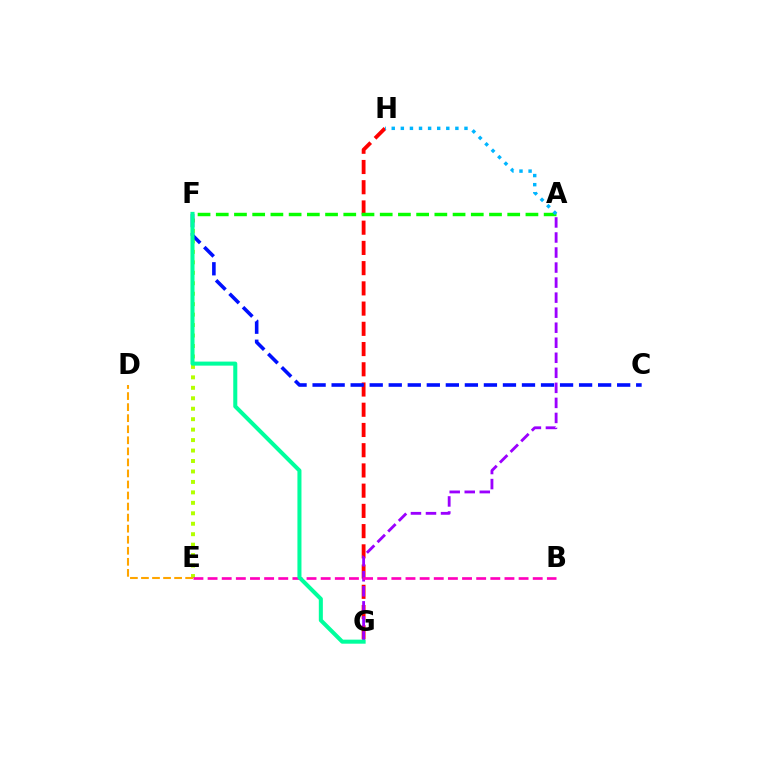{('E', 'F'): [{'color': '#b3ff00', 'line_style': 'dotted', 'thickness': 2.84}], ('D', 'E'): [{'color': '#ffa500', 'line_style': 'dashed', 'thickness': 1.5}], ('G', 'H'): [{'color': '#ff0000', 'line_style': 'dashed', 'thickness': 2.75}], ('C', 'F'): [{'color': '#0010ff', 'line_style': 'dashed', 'thickness': 2.59}], ('A', 'G'): [{'color': '#9b00ff', 'line_style': 'dashed', 'thickness': 2.04}], ('B', 'E'): [{'color': '#ff00bd', 'line_style': 'dashed', 'thickness': 1.92}], ('F', 'G'): [{'color': '#00ff9d', 'line_style': 'solid', 'thickness': 2.91}], ('A', 'F'): [{'color': '#08ff00', 'line_style': 'dashed', 'thickness': 2.47}], ('A', 'H'): [{'color': '#00b5ff', 'line_style': 'dotted', 'thickness': 2.47}]}